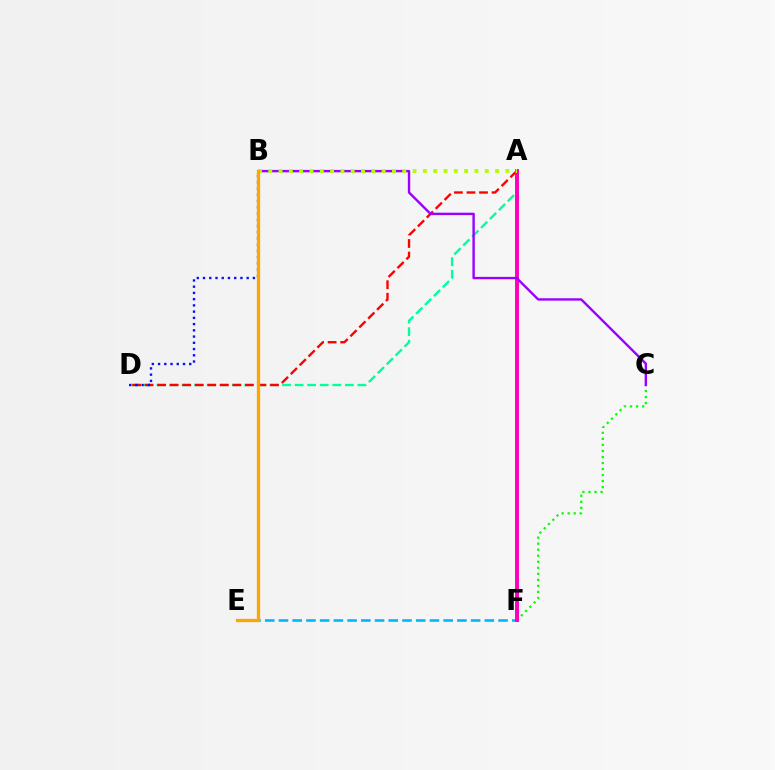{('A', 'D'): [{'color': '#00ff9d', 'line_style': 'dashed', 'thickness': 1.71}, {'color': '#ff0000', 'line_style': 'dashed', 'thickness': 1.7}], ('E', 'F'): [{'color': '#00b5ff', 'line_style': 'dashed', 'thickness': 1.86}], ('C', 'F'): [{'color': '#08ff00', 'line_style': 'dotted', 'thickness': 1.64}], ('A', 'F'): [{'color': '#ff00bd', 'line_style': 'solid', 'thickness': 2.85}], ('B', 'C'): [{'color': '#9b00ff', 'line_style': 'solid', 'thickness': 1.72}], ('A', 'B'): [{'color': '#b3ff00', 'line_style': 'dotted', 'thickness': 2.8}], ('B', 'D'): [{'color': '#0010ff', 'line_style': 'dotted', 'thickness': 1.69}], ('B', 'E'): [{'color': '#ffa500', 'line_style': 'solid', 'thickness': 2.36}]}